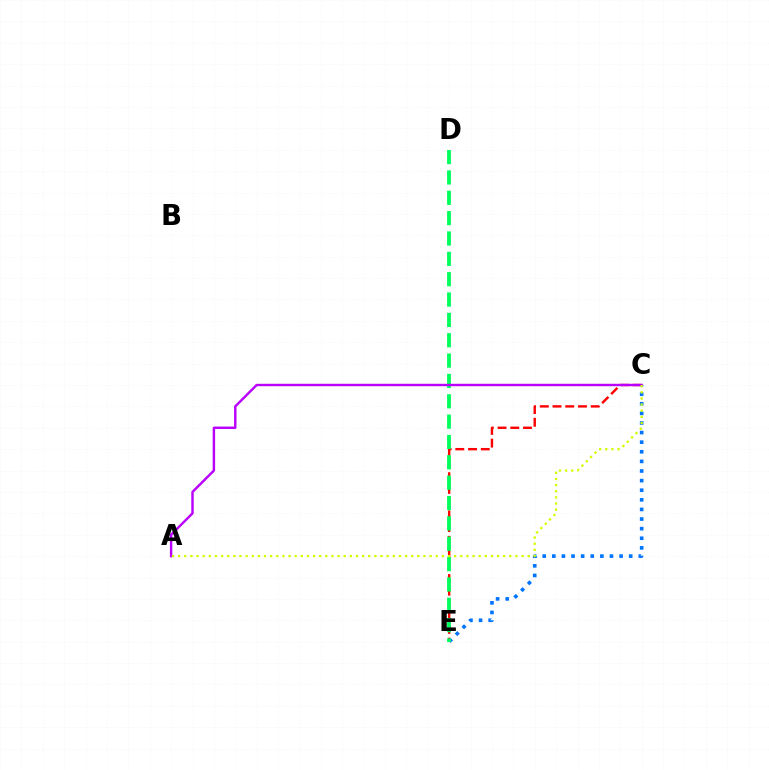{('C', 'E'): [{'color': '#ff0000', 'line_style': 'dashed', 'thickness': 1.73}, {'color': '#0074ff', 'line_style': 'dotted', 'thickness': 2.61}], ('D', 'E'): [{'color': '#00ff5c', 'line_style': 'dashed', 'thickness': 2.76}], ('A', 'C'): [{'color': '#b900ff', 'line_style': 'solid', 'thickness': 1.75}, {'color': '#d1ff00', 'line_style': 'dotted', 'thickness': 1.67}]}